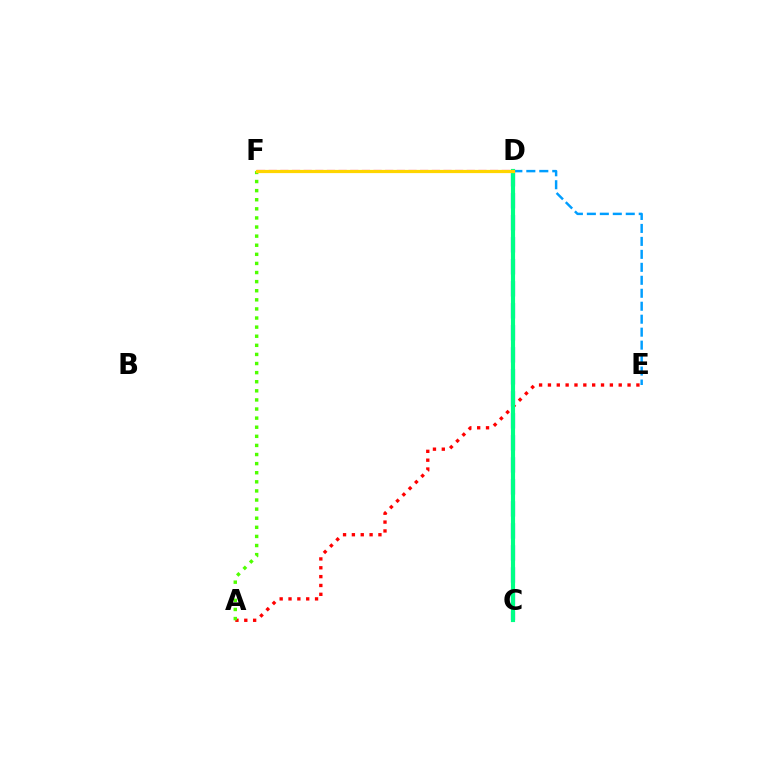{('C', 'D'): [{'color': '#3700ff', 'line_style': 'dashed', 'thickness': 2.99}, {'color': '#00ff86', 'line_style': 'solid', 'thickness': 2.99}], ('A', 'E'): [{'color': '#ff0000', 'line_style': 'dotted', 'thickness': 2.4}], ('D', 'E'): [{'color': '#009eff', 'line_style': 'dashed', 'thickness': 1.76}], ('A', 'F'): [{'color': '#4fff00', 'line_style': 'dotted', 'thickness': 2.47}], ('D', 'F'): [{'color': '#ff00ed', 'line_style': 'dashed', 'thickness': 1.58}, {'color': '#ffd500', 'line_style': 'solid', 'thickness': 2.32}]}